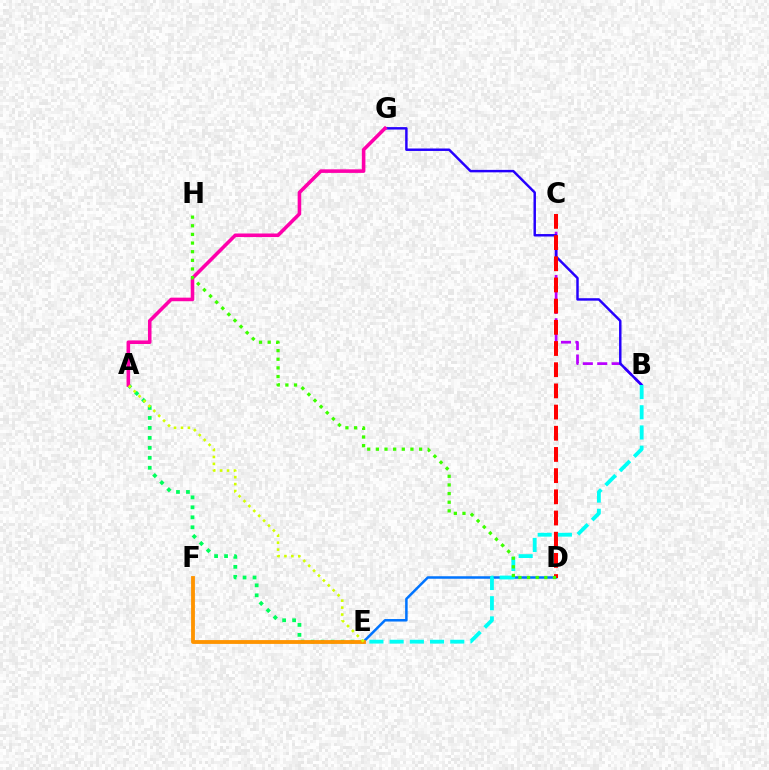{('A', 'E'): [{'color': '#00ff5c', 'line_style': 'dotted', 'thickness': 2.71}, {'color': '#d1ff00', 'line_style': 'dotted', 'thickness': 1.88}], ('B', 'C'): [{'color': '#b900ff', 'line_style': 'dashed', 'thickness': 1.96}], ('D', 'E'): [{'color': '#0074ff', 'line_style': 'solid', 'thickness': 1.81}], ('B', 'G'): [{'color': '#2500ff', 'line_style': 'solid', 'thickness': 1.77}], ('C', 'D'): [{'color': '#ff0000', 'line_style': 'dashed', 'thickness': 2.88}], ('B', 'E'): [{'color': '#00fff6', 'line_style': 'dashed', 'thickness': 2.74}], ('A', 'G'): [{'color': '#ff00ac', 'line_style': 'solid', 'thickness': 2.57}], ('E', 'F'): [{'color': '#ff9400', 'line_style': 'solid', 'thickness': 2.76}], ('D', 'H'): [{'color': '#3dff00', 'line_style': 'dotted', 'thickness': 2.35}]}